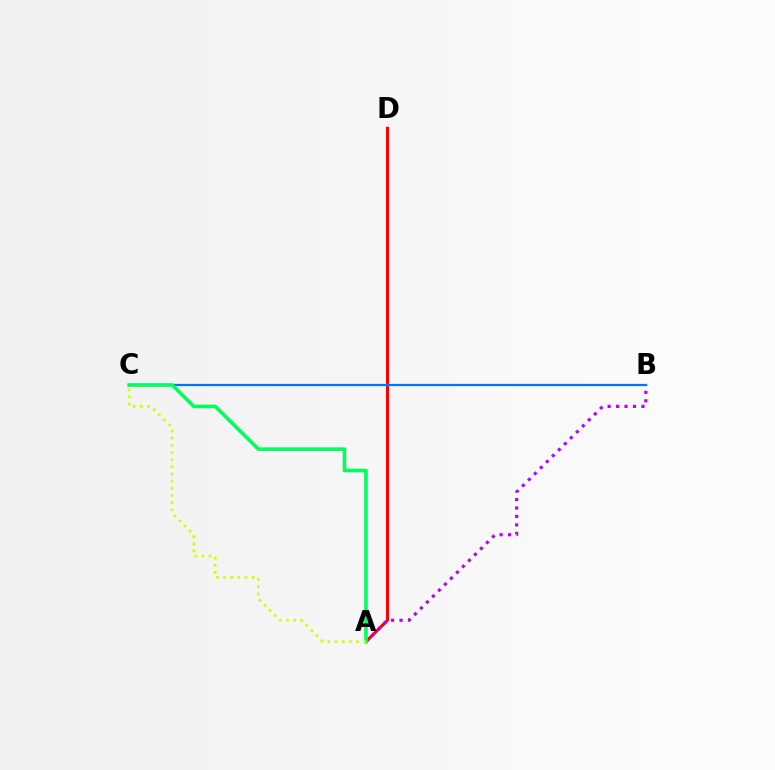{('A', 'D'): [{'color': '#ff0000', 'line_style': 'solid', 'thickness': 2.19}], ('A', 'B'): [{'color': '#b900ff', 'line_style': 'dotted', 'thickness': 2.3}], ('B', 'C'): [{'color': '#0074ff', 'line_style': 'solid', 'thickness': 1.61}], ('A', 'C'): [{'color': '#00ff5c', 'line_style': 'solid', 'thickness': 2.58}, {'color': '#d1ff00', 'line_style': 'dotted', 'thickness': 1.95}]}